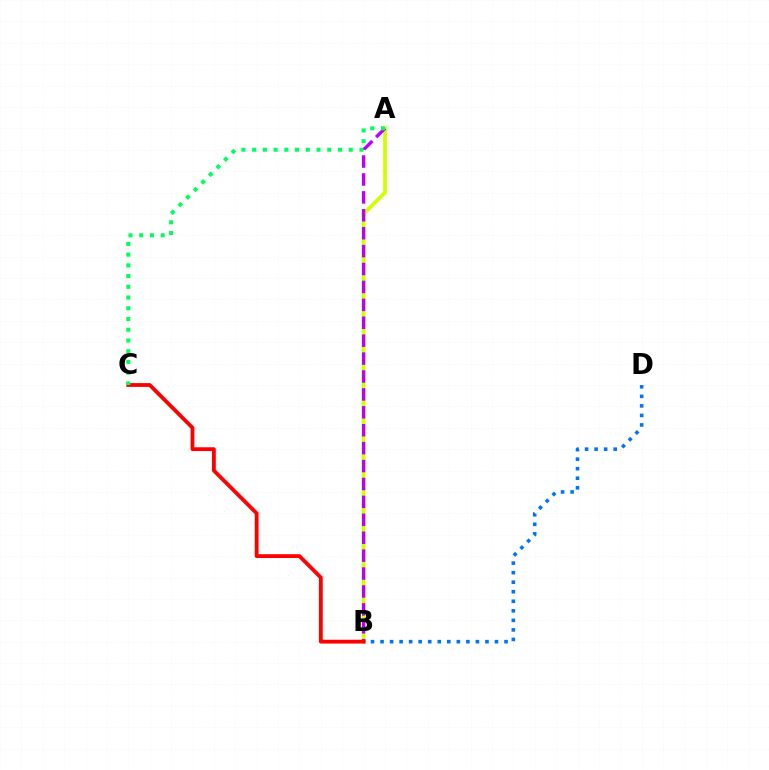{('B', 'D'): [{'color': '#0074ff', 'line_style': 'dotted', 'thickness': 2.59}], ('A', 'B'): [{'color': '#d1ff00', 'line_style': 'solid', 'thickness': 2.69}, {'color': '#b900ff', 'line_style': 'dashed', 'thickness': 2.43}], ('B', 'C'): [{'color': '#ff0000', 'line_style': 'solid', 'thickness': 2.75}], ('A', 'C'): [{'color': '#00ff5c', 'line_style': 'dotted', 'thickness': 2.92}]}